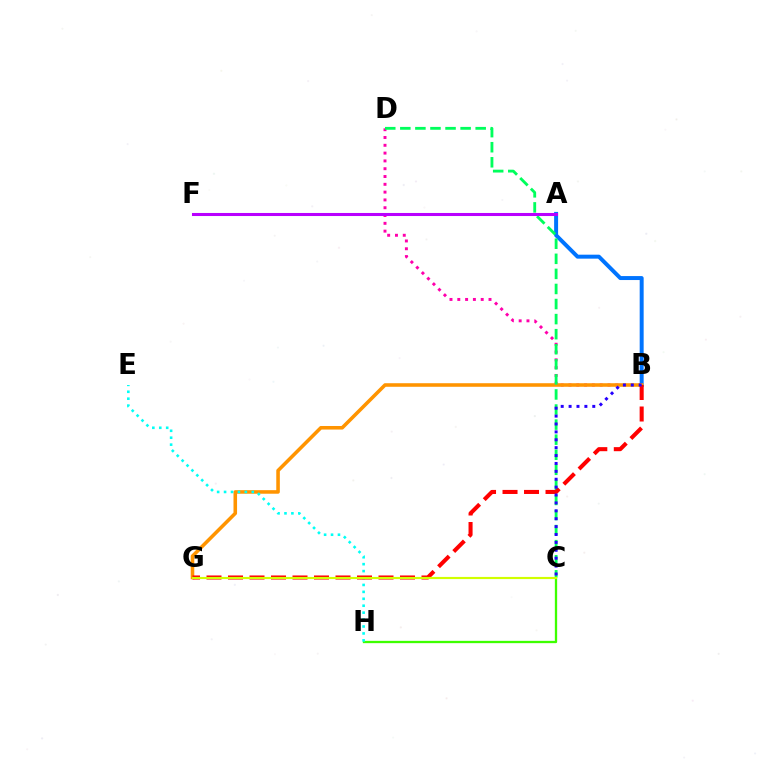{('C', 'H'): [{'color': '#3dff00', 'line_style': 'solid', 'thickness': 1.66}], ('A', 'B'): [{'color': '#0074ff', 'line_style': 'solid', 'thickness': 2.86}], ('B', 'D'): [{'color': '#ff00ac', 'line_style': 'dotted', 'thickness': 2.12}], ('B', 'G'): [{'color': '#ff9400', 'line_style': 'solid', 'thickness': 2.57}, {'color': '#ff0000', 'line_style': 'dashed', 'thickness': 2.92}], ('C', 'D'): [{'color': '#00ff5c', 'line_style': 'dashed', 'thickness': 2.05}], ('E', 'H'): [{'color': '#00fff6', 'line_style': 'dotted', 'thickness': 1.88}], ('B', 'C'): [{'color': '#2500ff', 'line_style': 'dotted', 'thickness': 2.14}], ('C', 'G'): [{'color': '#d1ff00', 'line_style': 'solid', 'thickness': 1.55}], ('A', 'F'): [{'color': '#b900ff', 'line_style': 'solid', 'thickness': 2.2}]}